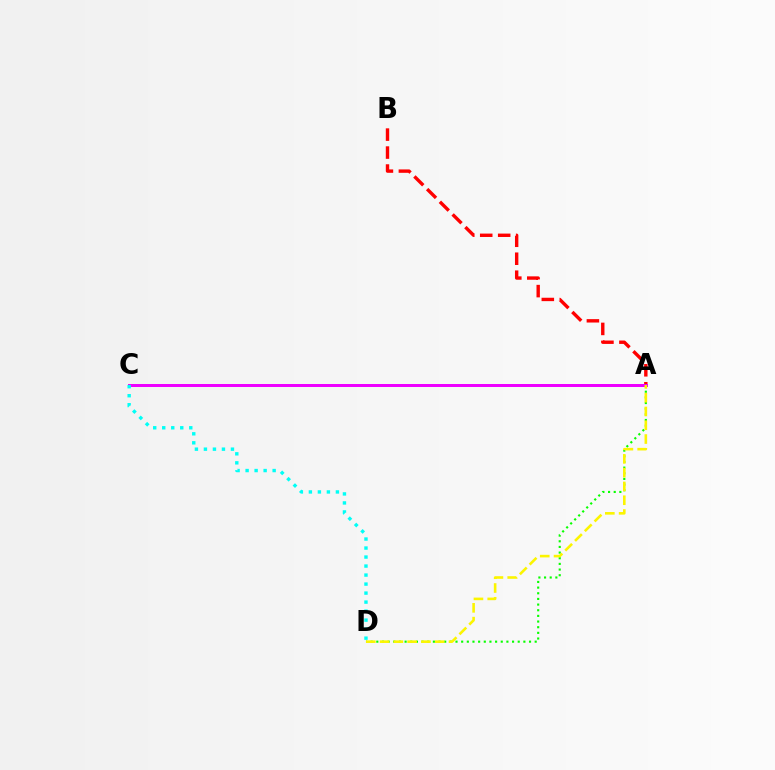{('A', 'D'): [{'color': '#08ff00', 'line_style': 'dotted', 'thickness': 1.54}, {'color': '#fcf500', 'line_style': 'dashed', 'thickness': 1.87}], ('A', 'C'): [{'color': '#0010ff', 'line_style': 'dotted', 'thickness': 1.89}, {'color': '#ee00ff', 'line_style': 'solid', 'thickness': 2.15}], ('A', 'B'): [{'color': '#ff0000', 'line_style': 'dashed', 'thickness': 2.44}], ('C', 'D'): [{'color': '#00fff6', 'line_style': 'dotted', 'thickness': 2.45}]}